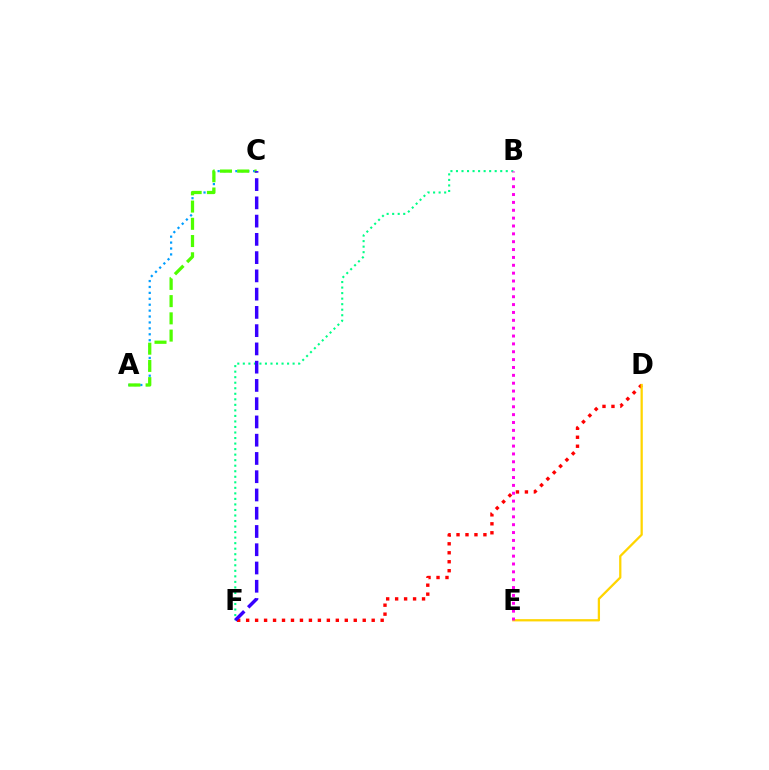{('B', 'F'): [{'color': '#00ff86', 'line_style': 'dotted', 'thickness': 1.5}], ('D', 'F'): [{'color': '#ff0000', 'line_style': 'dotted', 'thickness': 2.44}], ('A', 'C'): [{'color': '#009eff', 'line_style': 'dotted', 'thickness': 1.61}, {'color': '#4fff00', 'line_style': 'dashed', 'thickness': 2.34}], ('C', 'F'): [{'color': '#3700ff', 'line_style': 'dashed', 'thickness': 2.48}], ('D', 'E'): [{'color': '#ffd500', 'line_style': 'solid', 'thickness': 1.63}], ('B', 'E'): [{'color': '#ff00ed', 'line_style': 'dotted', 'thickness': 2.14}]}